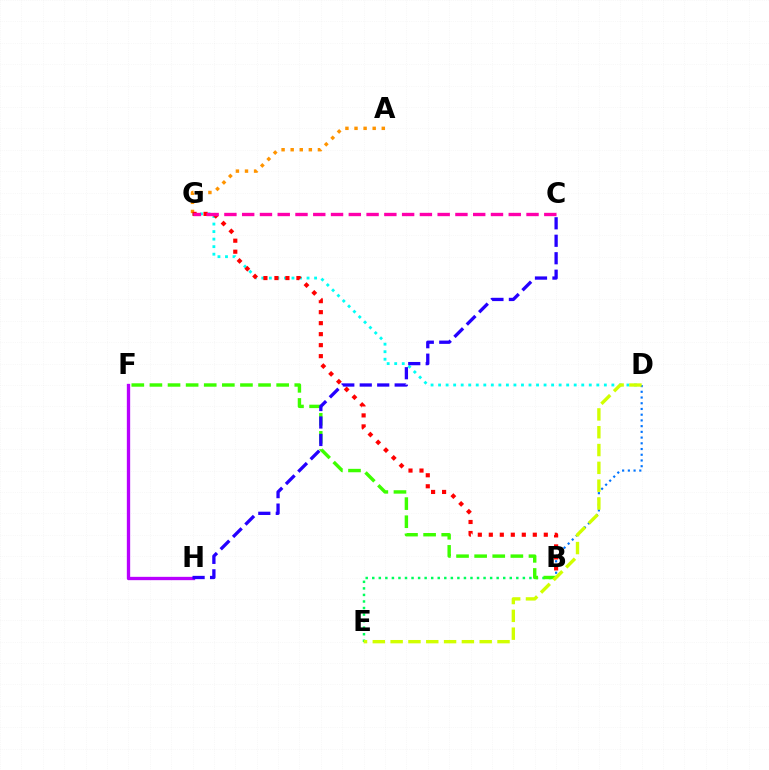{('D', 'G'): [{'color': '#00fff6', 'line_style': 'dotted', 'thickness': 2.05}], ('B', 'D'): [{'color': '#0074ff', 'line_style': 'dotted', 'thickness': 1.55}], ('A', 'G'): [{'color': '#ff9400', 'line_style': 'dotted', 'thickness': 2.47}], ('B', 'G'): [{'color': '#ff0000', 'line_style': 'dotted', 'thickness': 2.99}], ('C', 'G'): [{'color': '#ff00ac', 'line_style': 'dashed', 'thickness': 2.41}], ('B', 'E'): [{'color': '#00ff5c', 'line_style': 'dotted', 'thickness': 1.78}], ('F', 'H'): [{'color': '#b900ff', 'line_style': 'solid', 'thickness': 2.39}], ('B', 'F'): [{'color': '#3dff00', 'line_style': 'dashed', 'thickness': 2.46}], ('D', 'E'): [{'color': '#d1ff00', 'line_style': 'dashed', 'thickness': 2.42}], ('C', 'H'): [{'color': '#2500ff', 'line_style': 'dashed', 'thickness': 2.37}]}